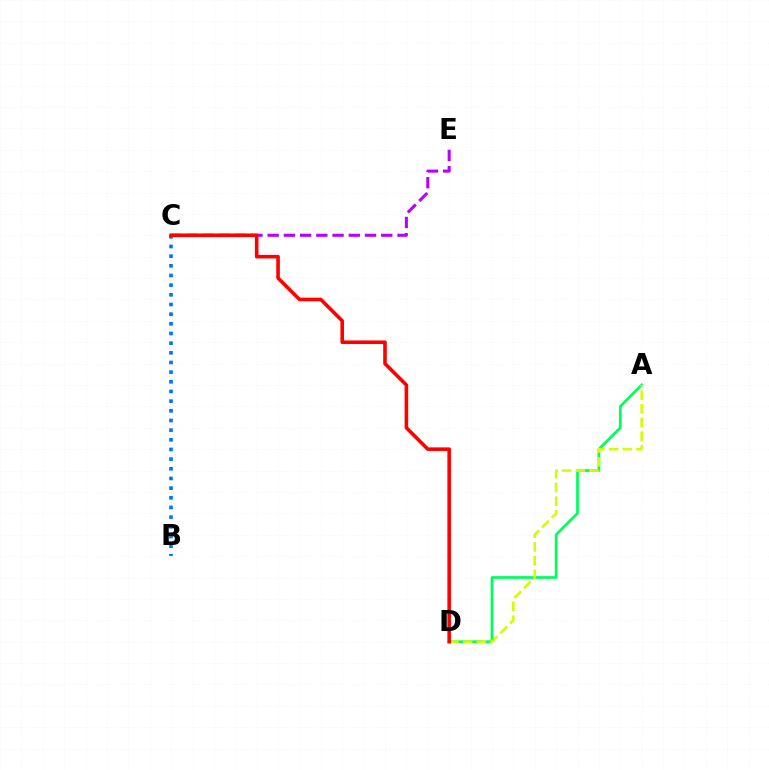{('A', 'D'): [{'color': '#00ff5c', 'line_style': 'solid', 'thickness': 1.96}, {'color': '#d1ff00', 'line_style': 'dashed', 'thickness': 1.86}], ('C', 'E'): [{'color': '#b900ff', 'line_style': 'dashed', 'thickness': 2.2}], ('B', 'C'): [{'color': '#0074ff', 'line_style': 'dotted', 'thickness': 2.63}], ('C', 'D'): [{'color': '#ff0000', 'line_style': 'solid', 'thickness': 2.59}]}